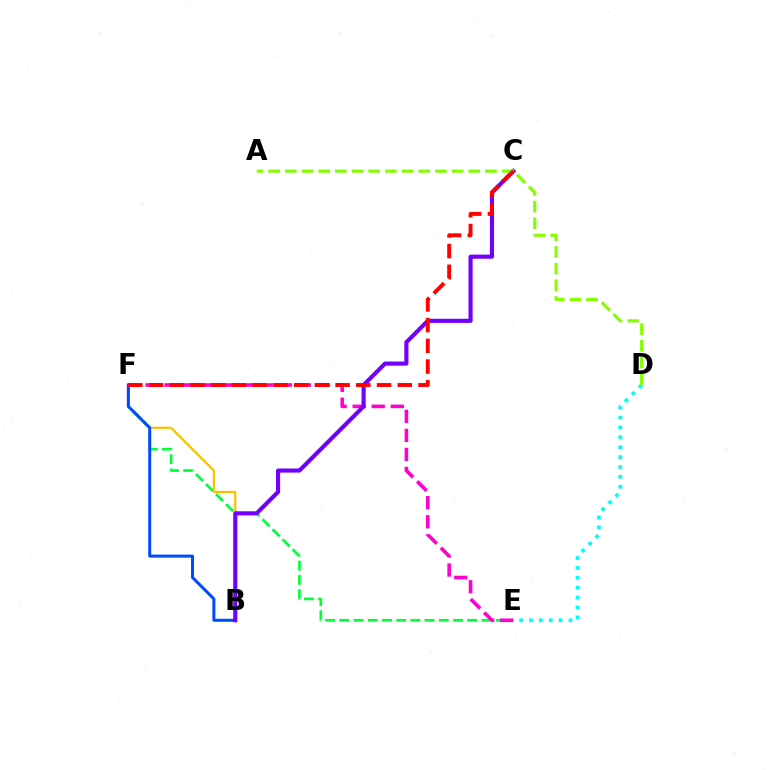{('E', 'F'): [{'color': '#00ff39', 'line_style': 'dashed', 'thickness': 1.93}, {'color': '#ff00cf', 'line_style': 'dashed', 'thickness': 2.59}], ('B', 'F'): [{'color': '#ffbd00', 'line_style': 'solid', 'thickness': 1.57}, {'color': '#004bff', 'line_style': 'solid', 'thickness': 2.17}], ('D', 'E'): [{'color': '#00fff6', 'line_style': 'dotted', 'thickness': 2.69}], ('B', 'C'): [{'color': '#7200ff', 'line_style': 'solid', 'thickness': 2.97}], ('A', 'D'): [{'color': '#84ff00', 'line_style': 'dashed', 'thickness': 2.27}], ('C', 'F'): [{'color': '#ff0000', 'line_style': 'dashed', 'thickness': 2.82}]}